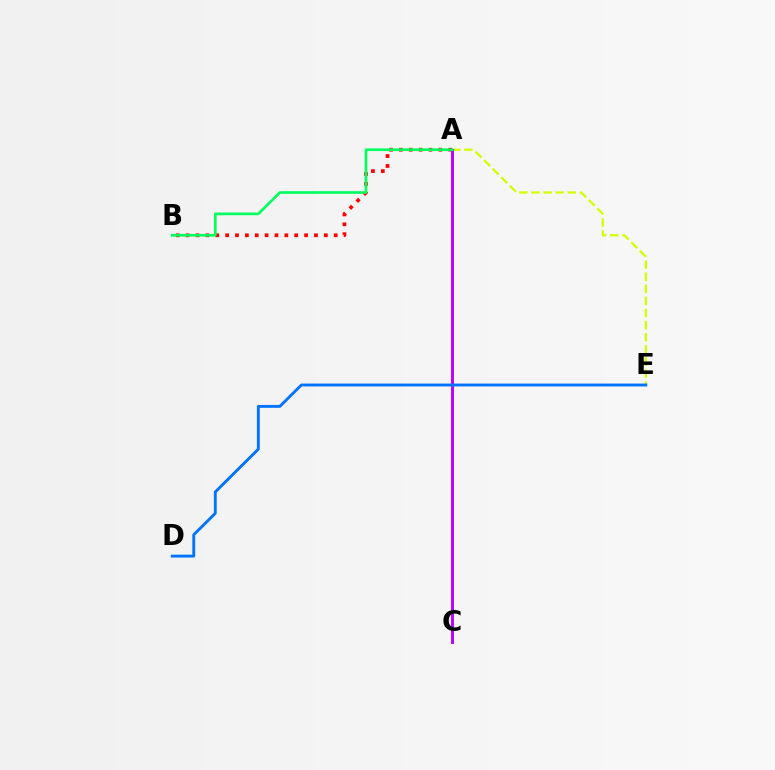{('A', 'E'): [{'color': '#d1ff00', 'line_style': 'dashed', 'thickness': 1.64}], ('A', 'B'): [{'color': '#ff0000', 'line_style': 'dotted', 'thickness': 2.68}, {'color': '#00ff5c', 'line_style': 'solid', 'thickness': 1.93}], ('A', 'C'): [{'color': '#b900ff', 'line_style': 'solid', 'thickness': 2.1}], ('D', 'E'): [{'color': '#0074ff', 'line_style': 'solid', 'thickness': 2.07}]}